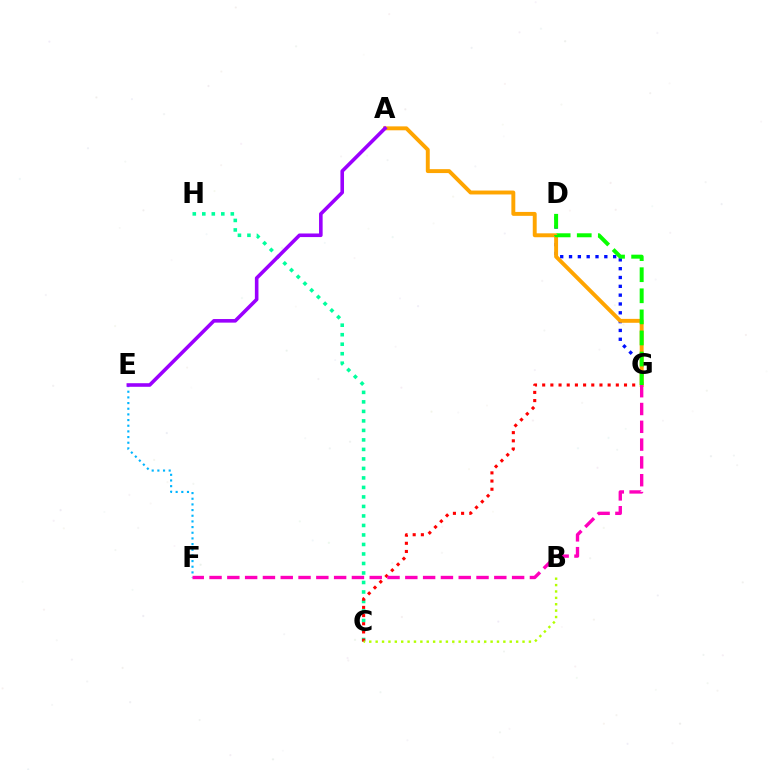{('C', 'H'): [{'color': '#00ff9d', 'line_style': 'dotted', 'thickness': 2.58}], ('C', 'G'): [{'color': '#ff0000', 'line_style': 'dotted', 'thickness': 2.22}], ('E', 'F'): [{'color': '#00b5ff', 'line_style': 'dotted', 'thickness': 1.54}], ('B', 'C'): [{'color': '#b3ff00', 'line_style': 'dotted', 'thickness': 1.74}], ('D', 'G'): [{'color': '#0010ff', 'line_style': 'dotted', 'thickness': 2.4}, {'color': '#08ff00', 'line_style': 'dashed', 'thickness': 2.86}], ('A', 'G'): [{'color': '#ffa500', 'line_style': 'solid', 'thickness': 2.82}], ('F', 'G'): [{'color': '#ff00bd', 'line_style': 'dashed', 'thickness': 2.42}], ('A', 'E'): [{'color': '#9b00ff', 'line_style': 'solid', 'thickness': 2.58}]}